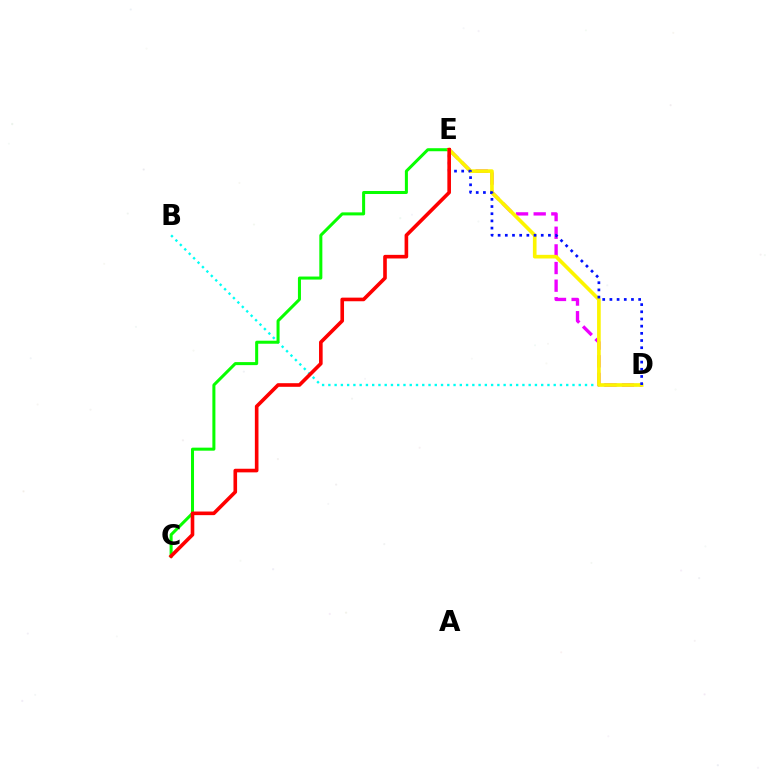{('B', 'D'): [{'color': '#00fff6', 'line_style': 'dotted', 'thickness': 1.7}], ('C', 'E'): [{'color': '#08ff00', 'line_style': 'solid', 'thickness': 2.18}, {'color': '#ff0000', 'line_style': 'solid', 'thickness': 2.61}], ('D', 'E'): [{'color': '#ee00ff', 'line_style': 'dashed', 'thickness': 2.4}, {'color': '#fcf500', 'line_style': 'solid', 'thickness': 2.63}, {'color': '#0010ff', 'line_style': 'dotted', 'thickness': 1.95}]}